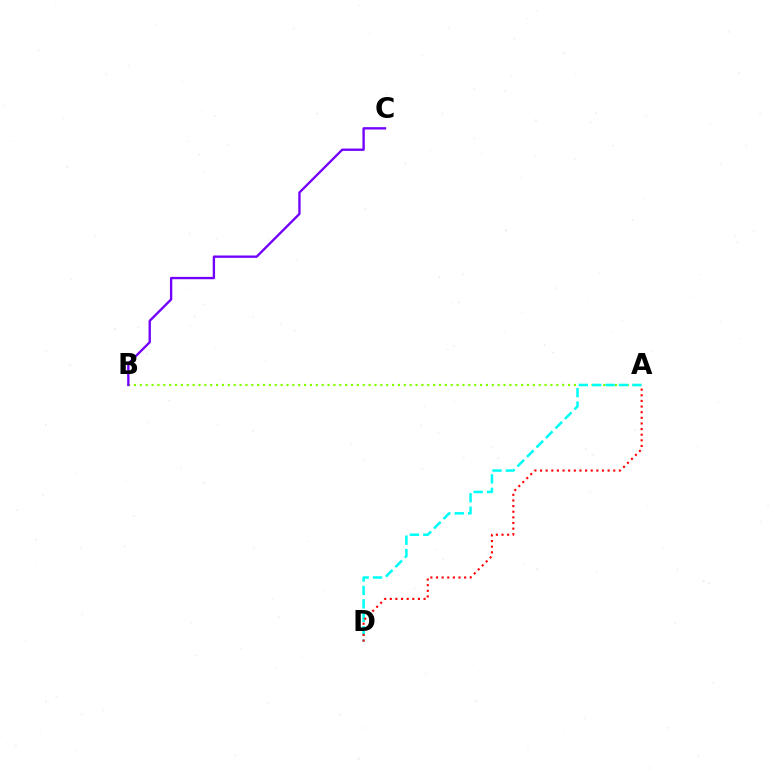{('A', 'B'): [{'color': '#84ff00', 'line_style': 'dotted', 'thickness': 1.59}], ('A', 'D'): [{'color': '#00fff6', 'line_style': 'dashed', 'thickness': 1.82}, {'color': '#ff0000', 'line_style': 'dotted', 'thickness': 1.53}], ('B', 'C'): [{'color': '#7200ff', 'line_style': 'solid', 'thickness': 1.69}]}